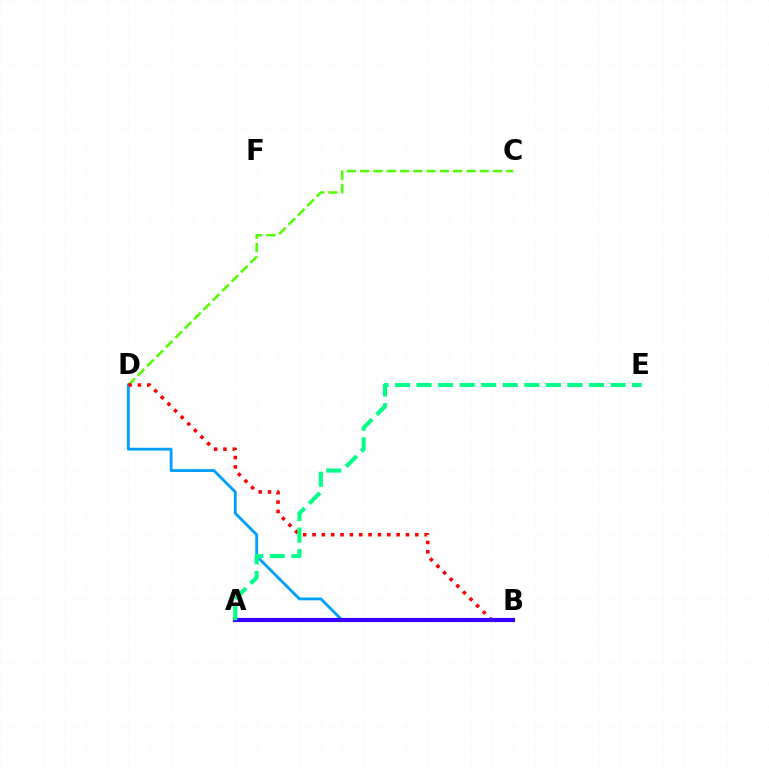{('C', 'D'): [{'color': '#4fff00', 'line_style': 'dashed', 'thickness': 1.8}], ('A', 'B'): [{'color': '#ff00ed', 'line_style': 'dotted', 'thickness': 1.59}, {'color': '#ffd500', 'line_style': 'solid', 'thickness': 1.71}, {'color': '#3700ff', 'line_style': 'solid', 'thickness': 2.99}], ('B', 'D'): [{'color': '#009eff', 'line_style': 'solid', 'thickness': 2.04}, {'color': '#ff0000', 'line_style': 'dotted', 'thickness': 2.54}], ('A', 'E'): [{'color': '#00ff86', 'line_style': 'dashed', 'thickness': 2.93}]}